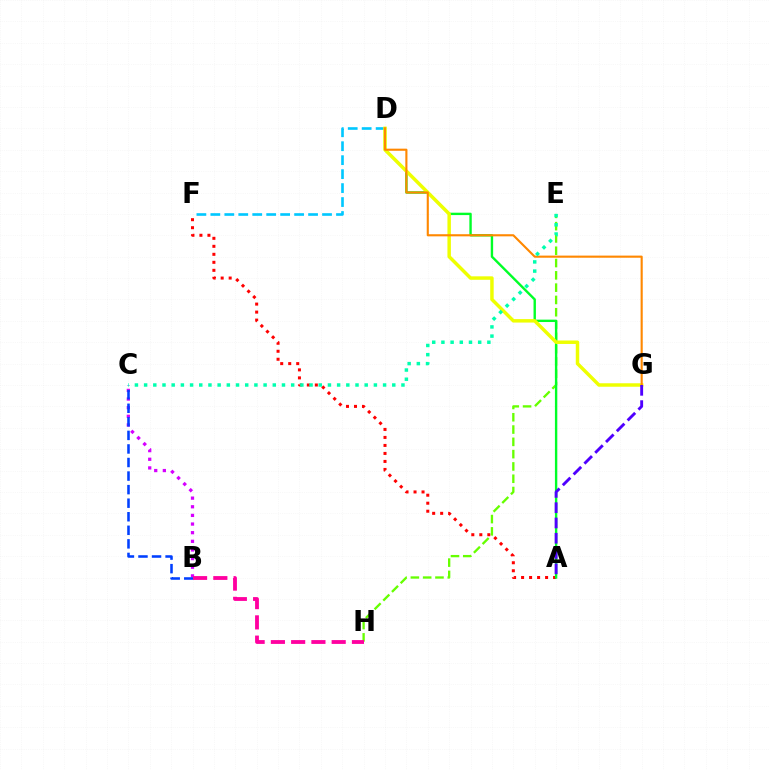{('D', 'F'): [{'color': '#00c7ff', 'line_style': 'dashed', 'thickness': 1.9}], ('B', 'C'): [{'color': '#d600ff', 'line_style': 'dotted', 'thickness': 2.35}, {'color': '#003fff', 'line_style': 'dashed', 'thickness': 1.84}], ('A', 'F'): [{'color': '#ff0000', 'line_style': 'dotted', 'thickness': 2.17}], ('E', 'H'): [{'color': '#66ff00', 'line_style': 'dashed', 'thickness': 1.67}], ('A', 'D'): [{'color': '#00ff27', 'line_style': 'solid', 'thickness': 1.72}], ('B', 'H'): [{'color': '#ff00a0', 'line_style': 'dashed', 'thickness': 2.75}], ('D', 'G'): [{'color': '#eeff00', 'line_style': 'solid', 'thickness': 2.5}, {'color': '#ff8800', 'line_style': 'solid', 'thickness': 1.53}], ('C', 'E'): [{'color': '#00ffaf', 'line_style': 'dotted', 'thickness': 2.5}], ('A', 'G'): [{'color': '#4f00ff', 'line_style': 'dashed', 'thickness': 2.08}]}